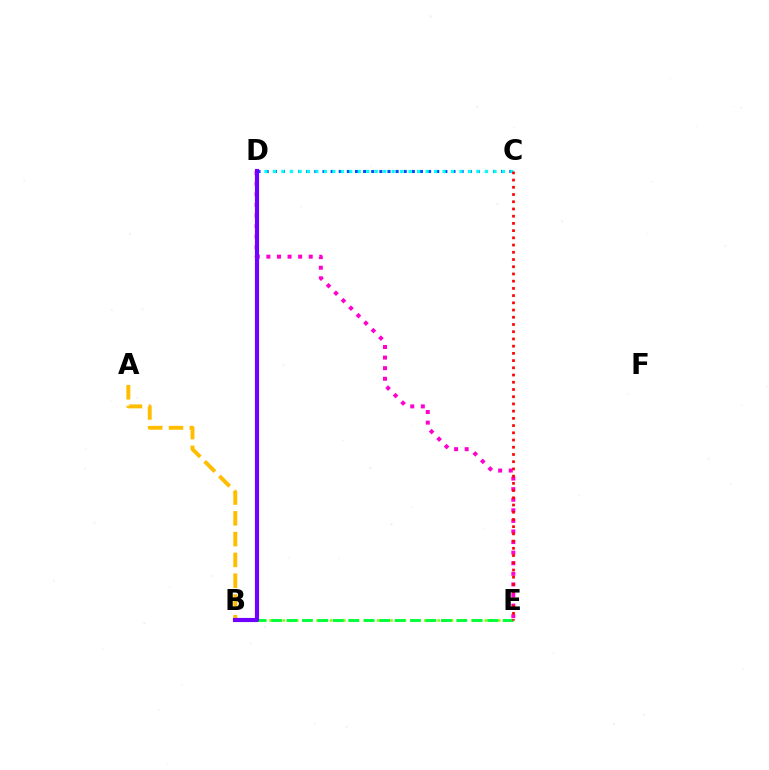{('C', 'D'): [{'color': '#004bff', 'line_style': 'dotted', 'thickness': 2.21}, {'color': '#00fff6', 'line_style': 'dotted', 'thickness': 2.3}], ('A', 'B'): [{'color': '#ffbd00', 'line_style': 'dashed', 'thickness': 2.82}], ('B', 'E'): [{'color': '#84ff00', 'line_style': 'dotted', 'thickness': 1.83}, {'color': '#00ff39', 'line_style': 'dashed', 'thickness': 2.1}], ('D', 'E'): [{'color': '#ff00cf', 'line_style': 'dotted', 'thickness': 2.88}], ('C', 'E'): [{'color': '#ff0000', 'line_style': 'dotted', 'thickness': 1.96}], ('B', 'D'): [{'color': '#7200ff', 'line_style': 'solid', 'thickness': 2.99}]}